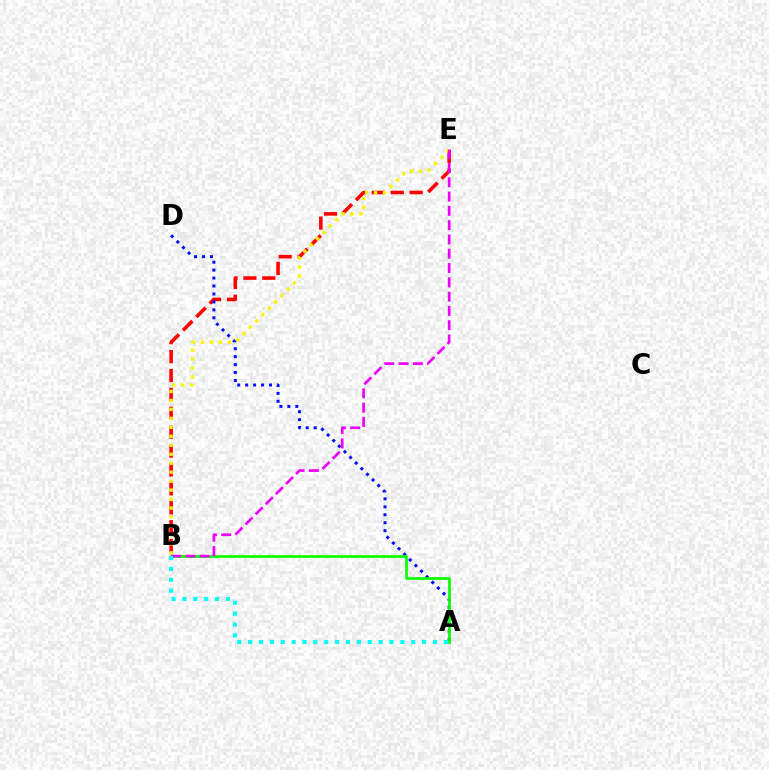{('B', 'E'): [{'color': '#ff0000', 'line_style': 'dashed', 'thickness': 2.57}, {'color': '#fcf500', 'line_style': 'dotted', 'thickness': 2.44}, {'color': '#ee00ff', 'line_style': 'dashed', 'thickness': 1.94}], ('A', 'D'): [{'color': '#0010ff', 'line_style': 'dotted', 'thickness': 2.16}], ('A', 'B'): [{'color': '#08ff00', 'line_style': 'solid', 'thickness': 1.94}, {'color': '#00fff6', 'line_style': 'dotted', 'thickness': 2.95}]}